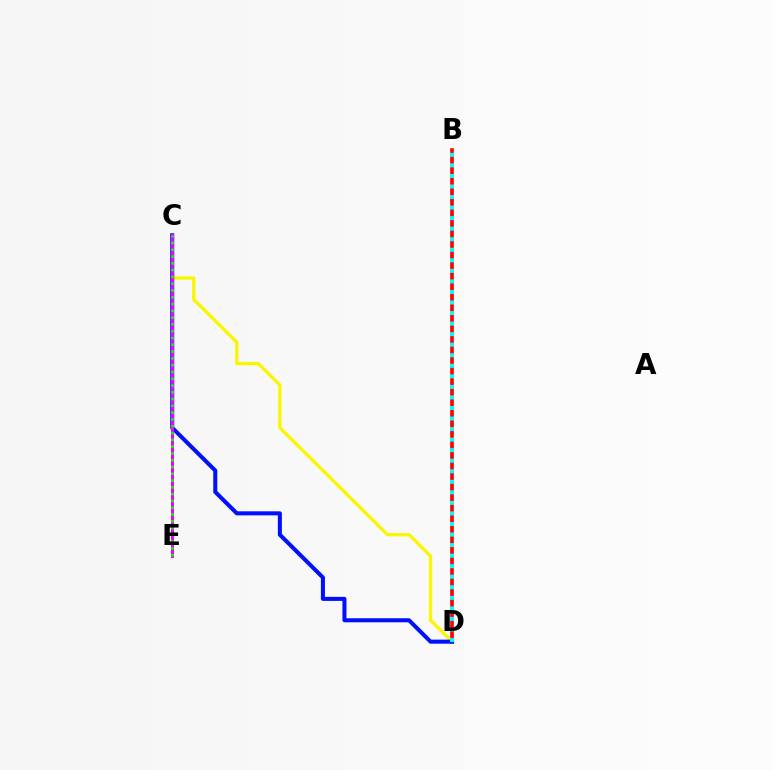{('B', 'D'): [{'color': '#ff0000', 'line_style': 'solid', 'thickness': 2.62}, {'color': '#00fff6', 'line_style': 'dotted', 'thickness': 2.87}], ('C', 'D'): [{'color': '#fcf500', 'line_style': 'solid', 'thickness': 2.37}, {'color': '#0010ff', 'line_style': 'solid', 'thickness': 2.91}], ('C', 'E'): [{'color': '#ee00ff', 'line_style': 'solid', 'thickness': 2.15}, {'color': '#08ff00', 'line_style': 'dotted', 'thickness': 1.84}]}